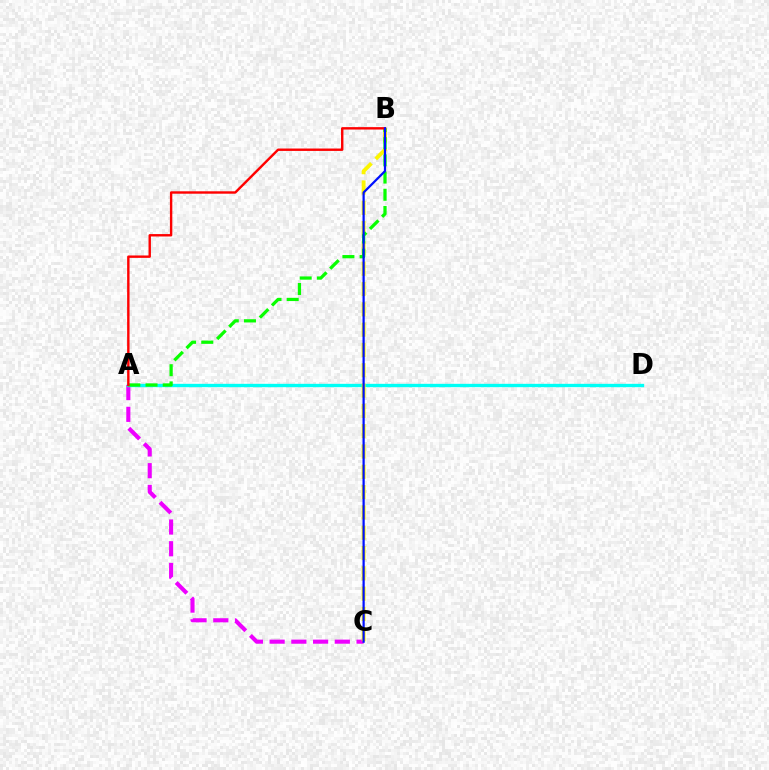{('A', 'C'): [{'color': '#ee00ff', 'line_style': 'dashed', 'thickness': 2.95}], ('A', 'D'): [{'color': '#00fff6', 'line_style': 'solid', 'thickness': 2.41}], ('B', 'C'): [{'color': '#fcf500', 'line_style': 'dashed', 'thickness': 2.76}, {'color': '#0010ff', 'line_style': 'solid', 'thickness': 1.6}], ('A', 'B'): [{'color': '#08ff00', 'line_style': 'dashed', 'thickness': 2.34}, {'color': '#ff0000', 'line_style': 'solid', 'thickness': 1.73}]}